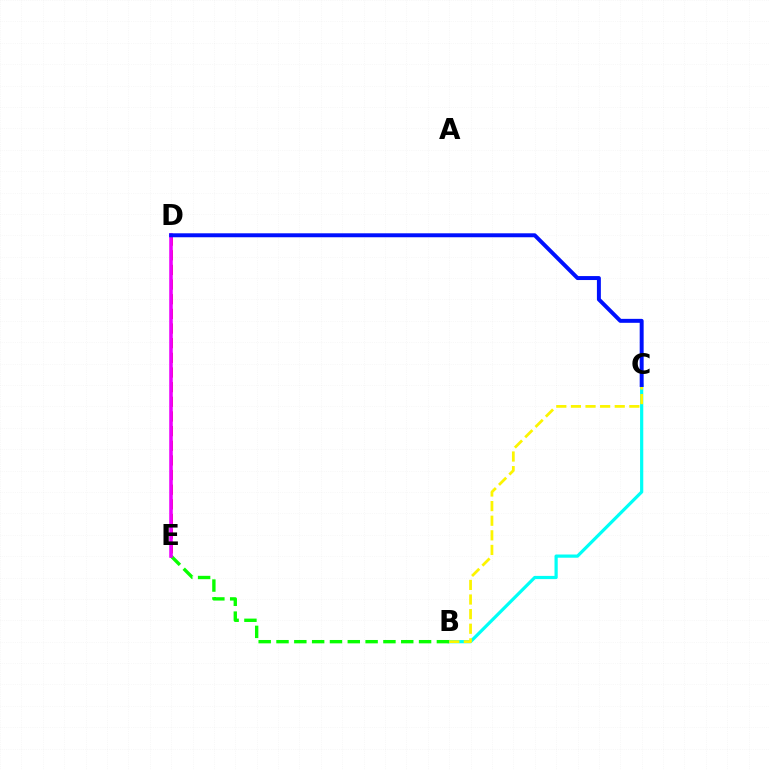{('B', 'C'): [{'color': '#00fff6', 'line_style': 'solid', 'thickness': 2.31}, {'color': '#fcf500', 'line_style': 'dashed', 'thickness': 1.98}], ('B', 'E'): [{'color': '#08ff00', 'line_style': 'dashed', 'thickness': 2.42}], ('D', 'E'): [{'color': '#ff0000', 'line_style': 'dashed', 'thickness': 1.99}, {'color': '#ee00ff', 'line_style': 'solid', 'thickness': 2.56}], ('C', 'D'): [{'color': '#0010ff', 'line_style': 'solid', 'thickness': 2.85}]}